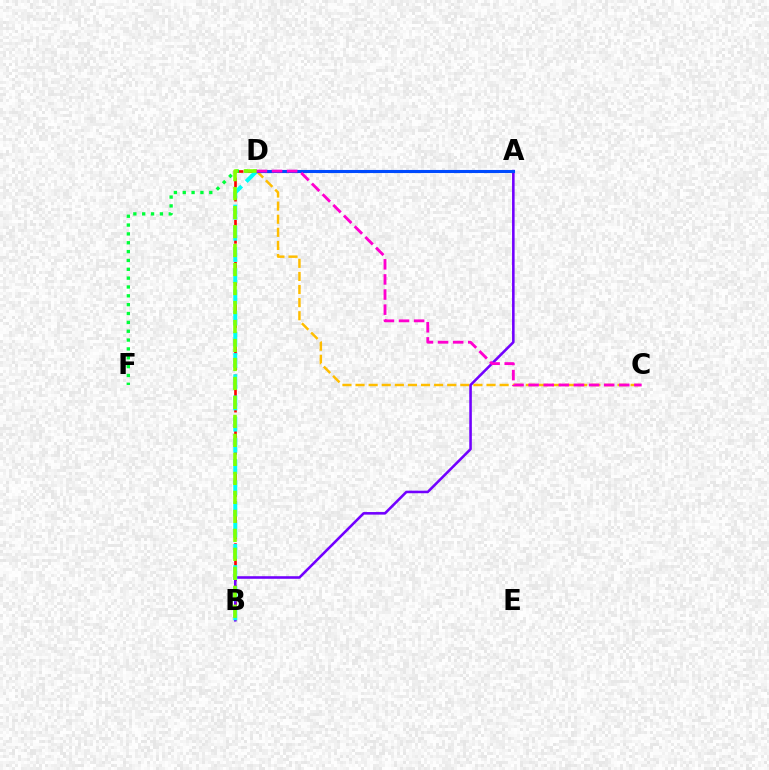{('B', 'D'): [{'color': '#ff0000', 'line_style': 'dashed', 'thickness': 1.91}, {'color': '#00fff6', 'line_style': 'dashed', 'thickness': 2.88}, {'color': '#84ff00', 'line_style': 'dashed', 'thickness': 2.58}], ('C', 'D'): [{'color': '#ffbd00', 'line_style': 'dashed', 'thickness': 1.78}, {'color': '#ff00cf', 'line_style': 'dashed', 'thickness': 2.05}], ('D', 'F'): [{'color': '#00ff39', 'line_style': 'dotted', 'thickness': 2.4}], ('A', 'B'): [{'color': '#7200ff', 'line_style': 'solid', 'thickness': 1.86}], ('A', 'D'): [{'color': '#004bff', 'line_style': 'solid', 'thickness': 2.22}]}